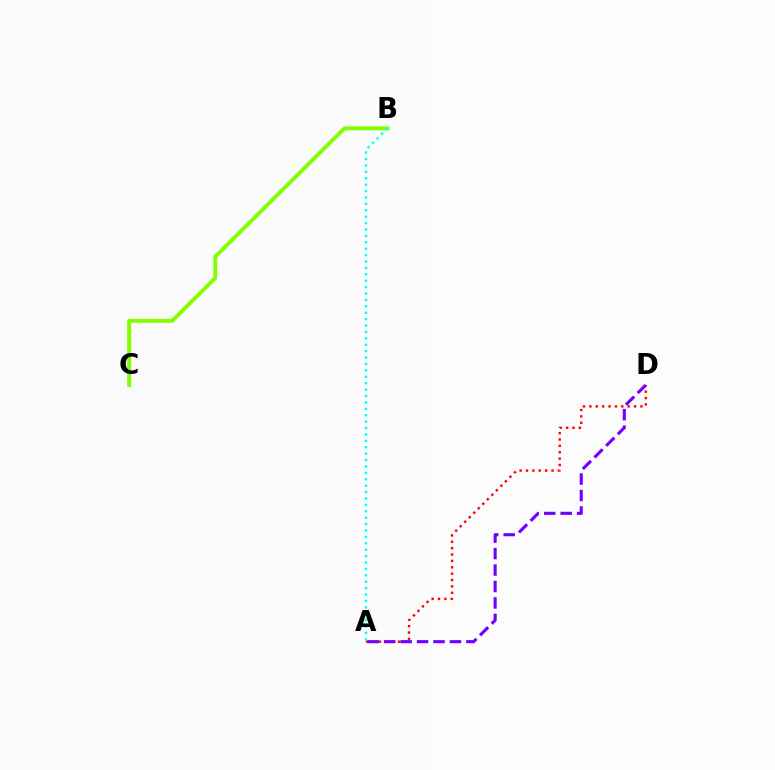{('B', 'C'): [{'color': '#84ff00', 'line_style': 'solid', 'thickness': 2.82}], ('A', 'D'): [{'color': '#ff0000', 'line_style': 'dotted', 'thickness': 1.73}, {'color': '#7200ff', 'line_style': 'dashed', 'thickness': 2.24}], ('A', 'B'): [{'color': '#00fff6', 'line_style': 'dotted', 'thickness': 1.74}]}